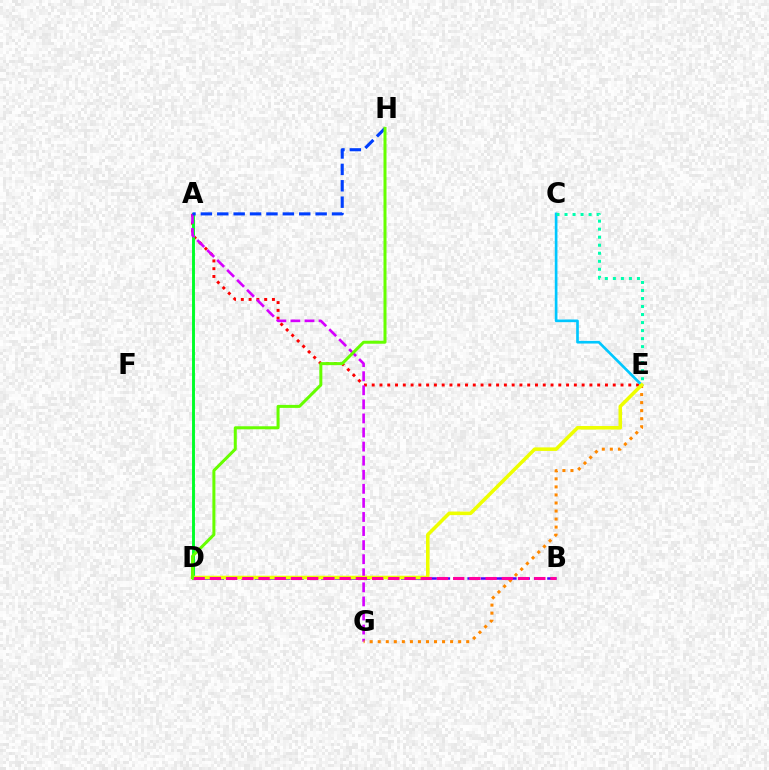{('A', 'E'): [{'color': '#ff0000', 'line_style': 'dotted', 'thickness': 2.11}], ('B', 'D'): [{'color': '#4f00ff', 'line_style': 'dashed', 'thickness': 1.81}, {'color': '#ff00a0', 'line_style': 'dashed', 'thickness': 2.2}], ('C', 'E'): [{'color': '#00c7ff', 'line_style': 'solid', 'thickness': 1.92}, {'color': '#00ffaf', 'line_style': 'dotted', 'thickness': 2.18}], ('A', 'D'): [{'color': '#00ff27', 'line_style': 'solid', 'thickness': 2.1}], ('A', 'G'): [{'color': '#d600ff', 'line_style': 'dashed', 'thickness': 1.91}], ('E', 'G'): [{'color': '#ff8800', 'line_style': 'dotted', 'thickness': 2.19}], ('D', 'E'): [{'color': '#eeff00', 'line_style': 'solid', 'thickness': 2.55}], ('A', 'H'): [{'color': '#003fff', 'line_style': 'dashed', 'thickness': 2.23}], ('D', 'H'): [{'color': '#66ff00', 'line_style': 'solid', 'thickness': 2.16}]}